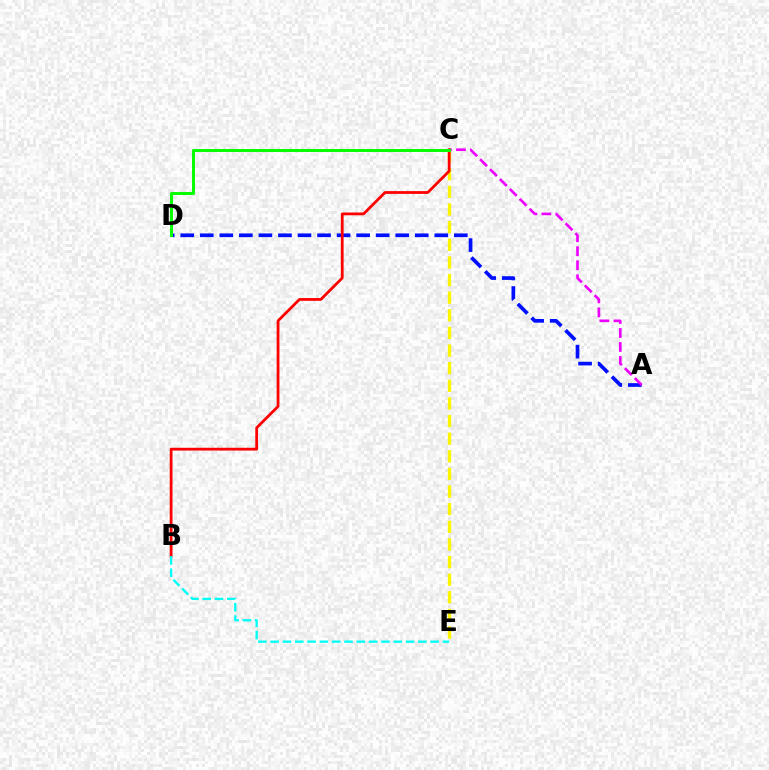{('A', 'D'): [{'color': '#0010ff', 'line_style': 'dashed', 'thickness': 2.65}], ('A', 'C'): [{'color': '#ee00ff', 'line_style': 'dashed', 'thickness': 1.9}], ('C', 'E'): [{'color': '#fcf500', 'line_style': 'dashed', 'thickness': 2.39}], ('B', 'C'): [{'color': '#ff0000', 'line_style': 'solid', 'thickness': 2.0}], ('C', 'D'): [{'color': '#08ff00', 'line_style': 'solid', 'thickness': 2.17}], ('B', 'E'): [{'color': '#00fff6', 'line_style': 'dashed', 'thickness': 1.67}]}